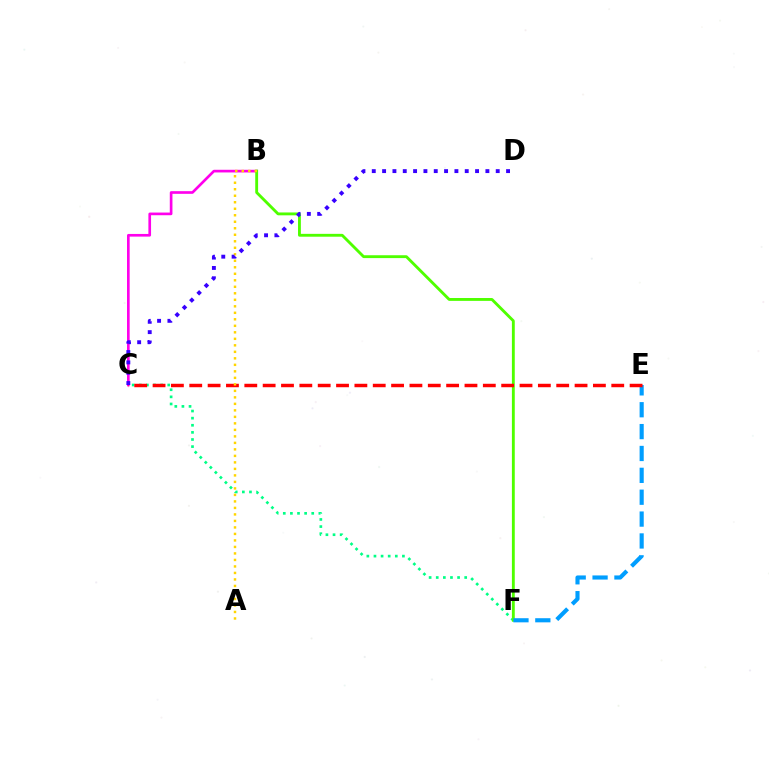{('B', 'C'): [{'color': '#ff00ed', 'line_style': 'solid', 'thickness': 1.92}], ('C', 'F'): [{'color': '#00ff86', 'line_style': 'dotted', 'thickness': 1.93}], ('B', 'F'): [{'color': '#4fff00', 'line_style': 'solid', 'thickness': 2.06}], ('E', 'F'): [{'color': '#009eff', 'line_style': 'dashed', 'thickness': 2.97}], ('C', 'E'): [{'color': '#ff0000', 'line_style': 'dashed', 'thickness': 2.49}], ('A', 'B'): [{'color': '#ffd500', 'line_style': 'dotted', 'thickness': 1.77}], ('C', 'D'): [{'color': '#3700ff', 'line_style': 'dotted', 'thickness': 2.81}]}